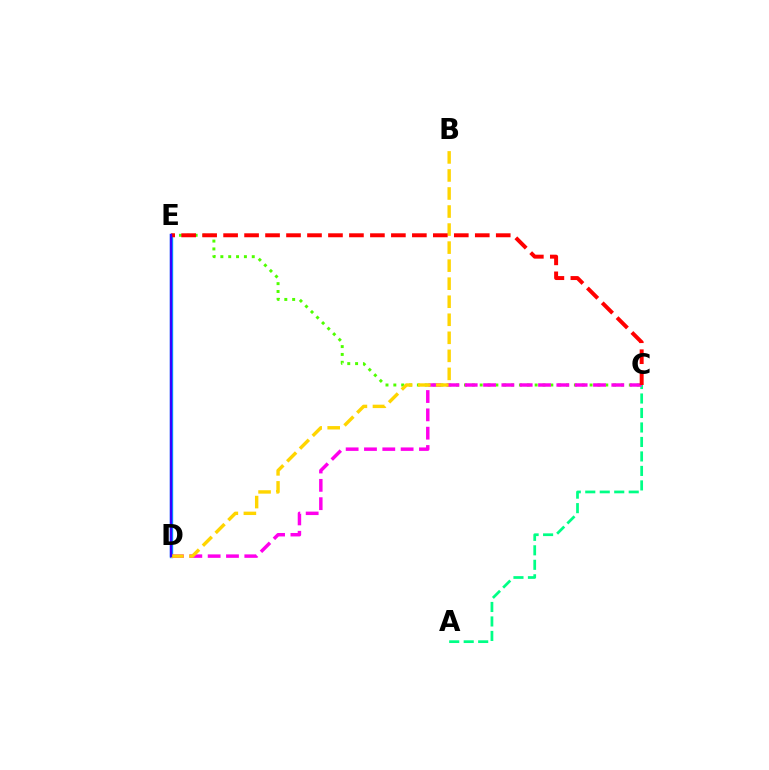{('A', 'C'): [{'color': '#00ff86', 'line_style': 'dashed', 'thickness': 1.97}], ('C', 'E'): [{'color': '#4fff00', 'line_style': 'dotted', 'thickness': 2.13}, {'color': '#ff0000', 'line_style': 'dashed', 'thickness': 2.85}], ('D', 'E'): [{'color': '#009eff', 'line_style': 'solid', 'thickness': 2.43}, {'color': '#3700ff', 'line_style': 'solid', 'thickness': 1.69}], ('C', 'D'): [{'color': '#ff00ed', 'line_style': 'dashed', 'thickness': 2.49}], ('B', 'D'): [{'color': '#ffd500', 'line_style': 'dashed', 'thickness': 2.45}]}